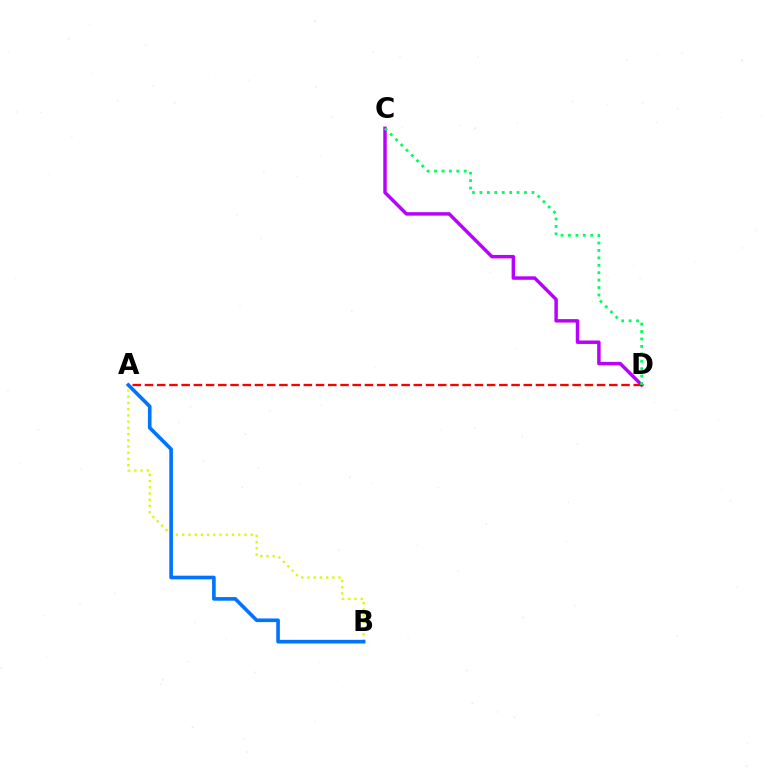{('C', 'D'): [{'color': '#b900ff', 'line_style': 'solid', 'thickness': 2.49}, {'color': '#00ff5c', 'line_style': 'dotted', 'thickness': 2.02}], ('A', 'B'): [{'color': '#d1ff00', 'line_style': 'dotted', 'thickness': 1.69}, {'color': '#0074ff', 'line_style': 'solid', 'thickness': 2.62}], ('A', 'D'): [{'color': '#ff0000', 'line_style': 'dashed', 'thickness': 1.66}]}